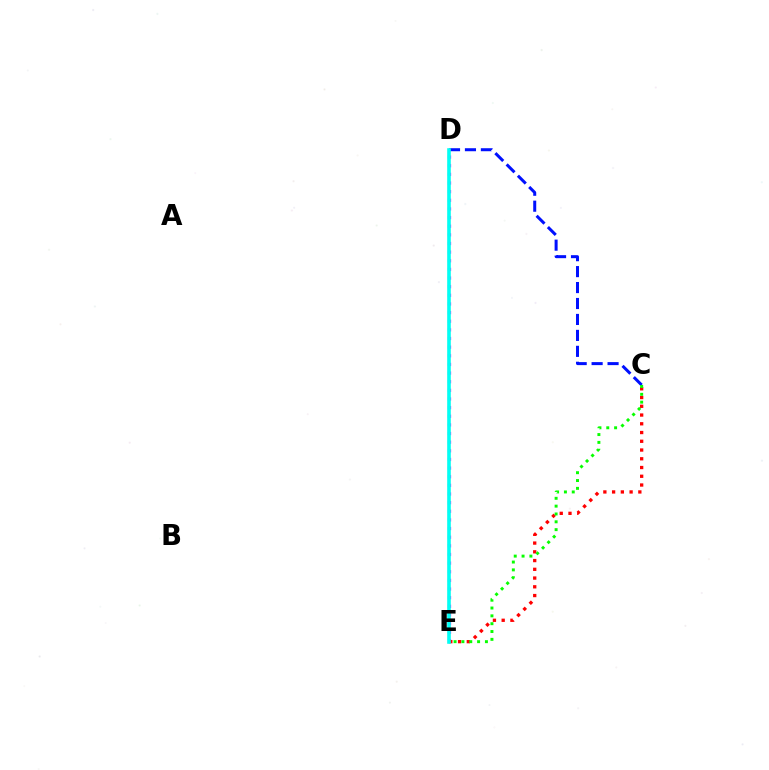{('C', 'D'): [{'color': '#0010ff', 'line_style': 'dashed', 'thickness': 2.17}], ('D', 'E'): [{'color': '#ee00ff', 'line_style': 'dotted', 'thickness': 2.35}, {'color': '#fcf500', 'line_style': 'solid', 'thickness': 1.57}, {'color': '#00fff6', 'line_style': 'solid', 'thickness': 2.59}], ('C', 'E'): [{'color': '#ff0000', 'line_style': 'dotted', 'thickness': 2.38}, {'color': '#08ff00', 'line_style': 'dotted', 'thickness': 2.13}]}